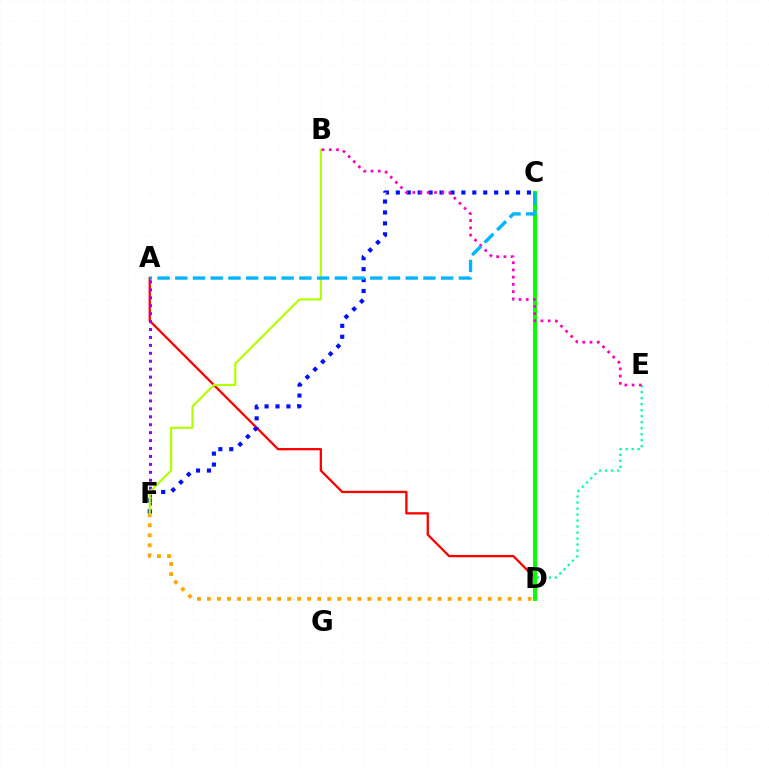{('A', 'D'): [{'color': '#ff0000', 'line_style': 'solid', 'thickness': 1.66}], ('A', 'F'): [{'color': '#9b00ff', 'line_style': 'dotted', 'thickness': 2.16}], ('D', 'E'): [{'color': '#00ff9d', 'line_style': 'dotted', 'thickness': 1.63}], ('D', 'F'): [{'color': '#ffa500', 'line_style': 'dotted', 'thickness': 2.72}], ('C', 'F'): [{'color': '#0010ff', 'line_style': 'dotted', 'thickness': 2.97}], ('B', 'F'): [{'color': '#b3ff00', 'line_style': 'solid', 'thickness': 1.57}], ('C', 'D'): [{'color': '#08ff00', 'line_style': 'solid', 'thickness': 2.87}], ('B', 'E'): [{'color': '#ff00bd', 'line_style': 'dotted', 'thickness': 1.97}], ('A', 'C'): [{'color': '#00b5ff', 'line_style': 'dashed', 'thickness': 2.41}]}